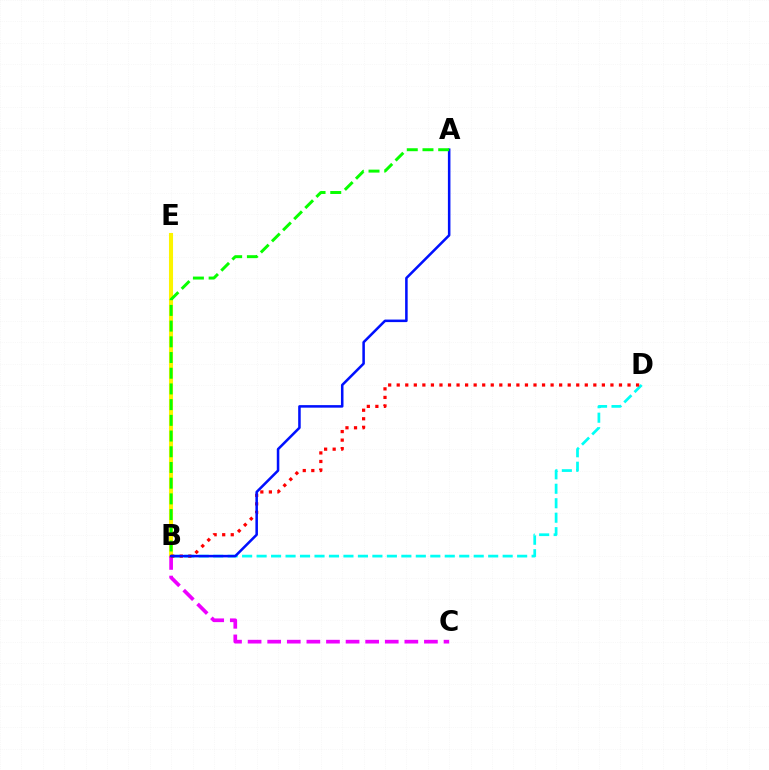{('B', 'E'): [{'color': '#fcf500', 'line_style': 'solid', 'thickness': 2.92}], ('B', 'D'): [{'color': '#00fff6', 'line_style': 'dashed', 'thickness': 1.97}, {'color': '#ff0000', 'line_style': 'dotted', 'thickness': 2.32}], ('B', 'C'): [{'color': '#ee00ff', 'line_style': 'dashed', 'thickness': 2.66}], ('A', 'B'): [{'color': '#0010ff', 'line_style': 'solid', 'thickness': 1.83}, {'color': '#08ff00', 'line_style': 'dashed', 'thickness': 2.13}]}